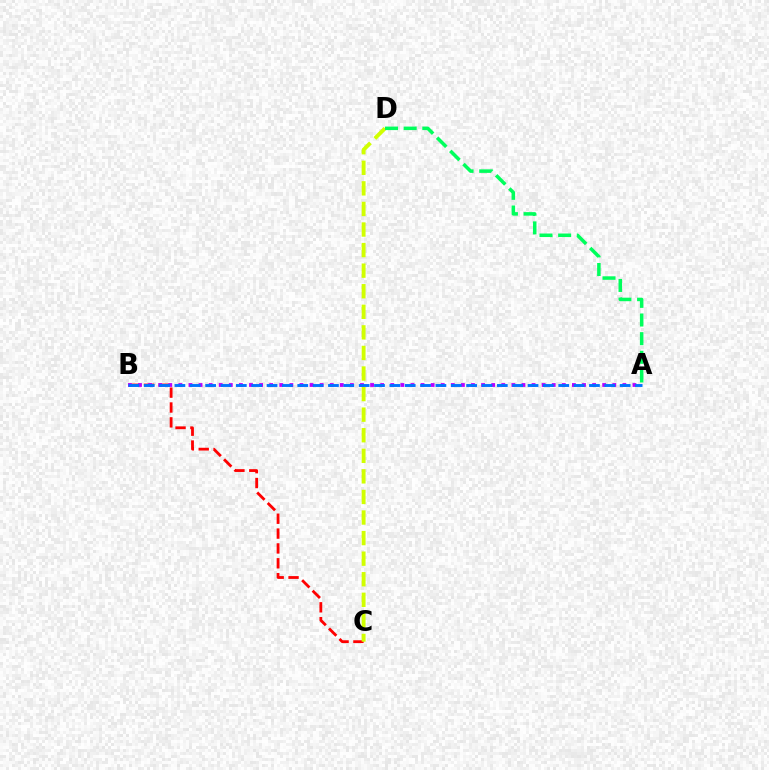{('B', 'C'): [{'color': '#ff0000', 'line_style': 'dashed', 'thickness': 2.02}], ('C', 'D'): [{'color': '#d1ff00', 'line_style': 'dashed', 'thickness': 2.79}], ('A', 'D'): [{'color': '#00ff5c', 'line_style': 'dashed', 'thickness': 2.53}], ('A', 'B'): [{'color': '#b900ff', 'line_style': 'dotted', 'thickness': 2.74}, {'color': '#0074ff', 'line_style': 'dashed', 'thickness': 2.09}]}